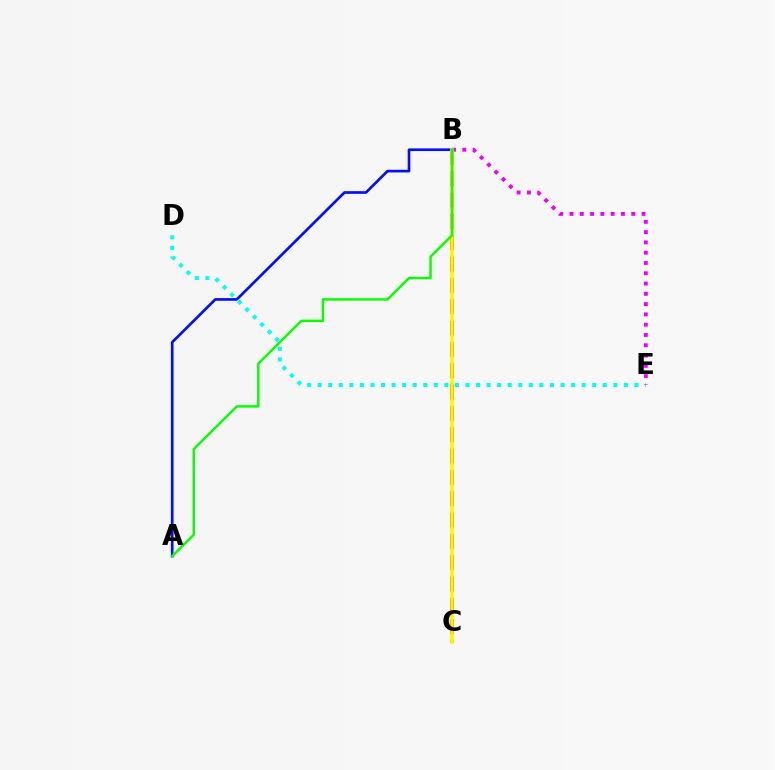{('D', 'E'): [{'color': '#00fff6', 'line_style': 'dotted', 'thickness': 2.87}], ('B', 'E'): [{'color': '#ee00ff', 'line_style': 'dotted', 'thickness': 2.79}], ('A', 'B'): [{'color': '#0010ff', 'line_style': 'solid', 'thickness': 1.93}, {'color': '#08ff00', 'line_style': 'solid', 'thickness': 1.75}], ('B', 'C'): [{'color': '#ff0000', 'line_style': 'dashed', 'thickness': 2.9}, {'color': '#fcf500', 'line_style': 'solid', 'thickness': 2.56}]}